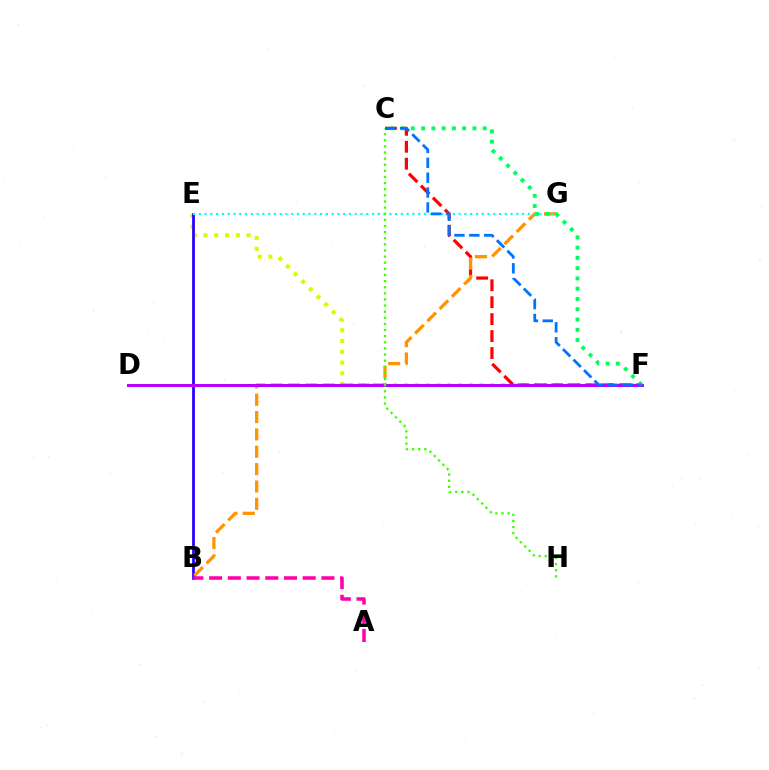{('E', 'F'): [{'color': '#d1ff00', 'line_style': 'dotted', 'thickness': 2.93}], ('C', 'F'): [{'color': '#ff0000', 'line_style': 'dashed', 'thickness': 2.3}, {'color': '#00ff5c', 'line_style': 'dotted', 'thickness': 2.79}, {'color': '#0074ff', 'line_style': 'dashed', 'thickness': 2.02}], ('B', 'E'): [{'color': '#2500ff', 'line_style': 'solid', 'thickness': 1.98}], ('B', 'G'): [{'color': '#ff9400', 'line_style': 'dashed', 'thickness': 2.36}], ('E', 'G'): [{'color': '#00fff6', 'line_style': 'dotted', 'thickness': 1.57}], ('A', 'B'): [{'color': '#ff00ac', 'line_style': 'dashed', 'thickness': 2.54}], ('D', 'F'): [{'color': '#b900ff', 'line_style': 'solid', 'thickness': 2.14}], ('C', 'H'): [{'color': '#3dff00', 'line_style': 'dotted', 'thickness': 1.66}]}